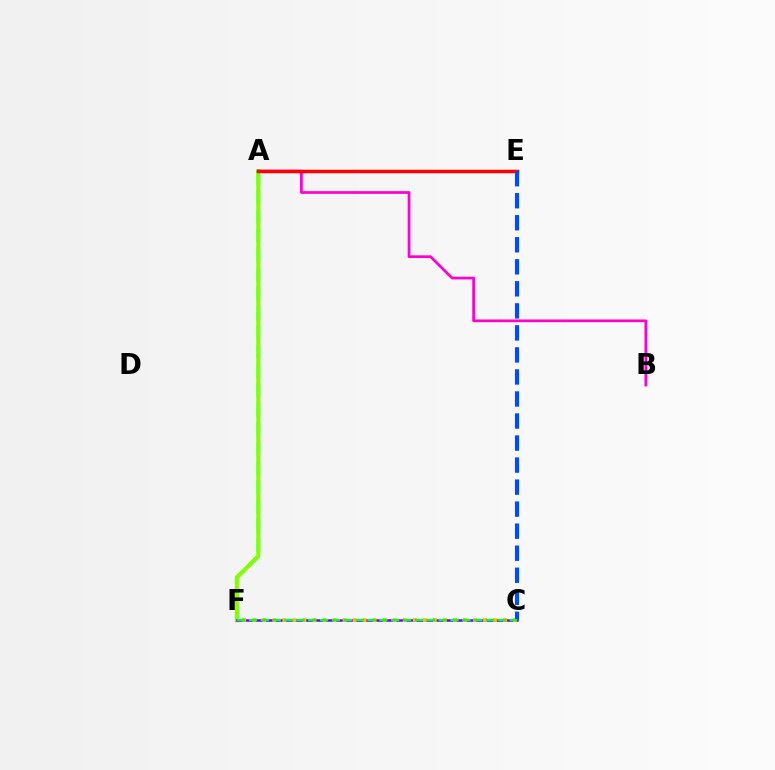{('A', 'F'): [{'color': '#00fff6', 'line_style': 'dashed', 'thickness': 2.63}, {'color': '#84ff00', 'line_style': 'solid', 'thickness': 2.94}], ('A', 'B'): [{'color': '#ff00cf', 'line_style': 'solid', 'thickness': 1.96}], ('A', 'E'): [{'color': '#ff0000', 'line_style': 'solid', 'thickness': 2.52}], ('C', 'F'): [{'color': '#7200ff', 'line_style': 'solid', 'thickness': 1.81}, {'color': '#ffbd00', 'line_style': 'dotted', 'thickness': 2.73}, {'color': '#00ff39', 'line_style': 'dashed', 'thickness': 1.61}], ('C', 'E'): [{'color': '#004bff', 'line_style': 'dashed', 'thickness': 2.99}]}